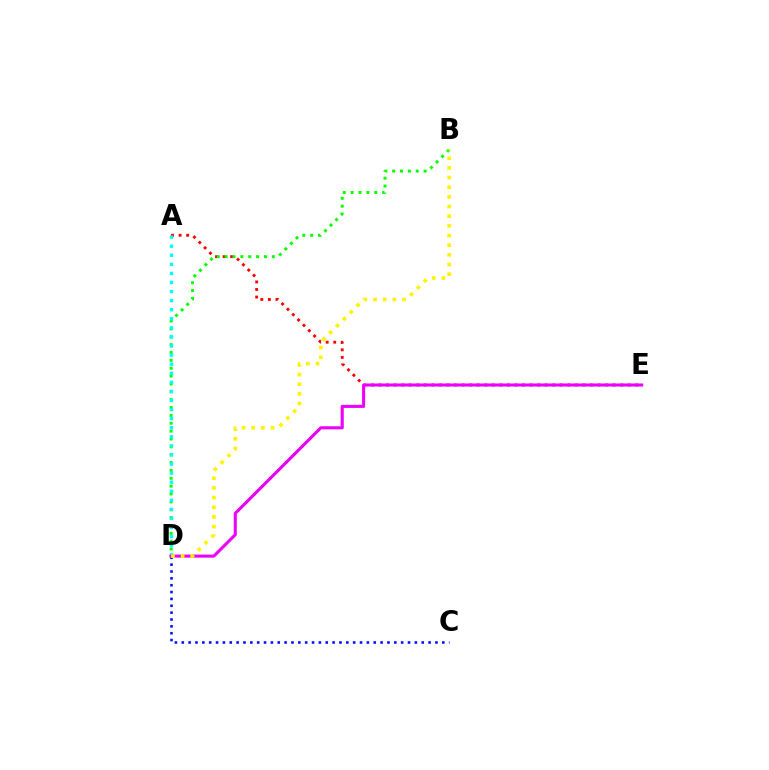{('C', 'D'): [{'color': '#0010ff', 'line_style': 'dotted', 'thickness': 1.86}], ('A', 'E'): [{'color': '#ff0000', 'line_style': 'dotted', 'thickness': 2.05}], ('B', 'D'): [{'color': '#08ff00', 'line_style': 'dotted', 'thickness': 2.14}, {'color': '#fcf500', 'line_style': 'dotted', 'thickness': 2.62}], ('A', 'D'): [{'color': '#00fff6', 'line_style': 'dotted', 'thickness': 2.47}], ('D', 'E'): [{'color': '#ee00ff', 'line_style': 'solid', 'thickness': 2.21}]}